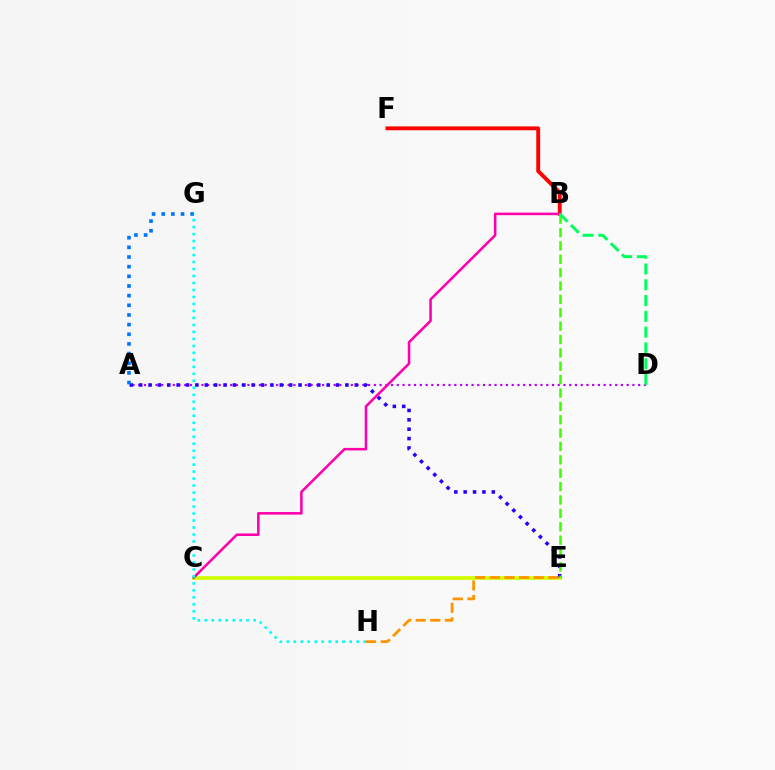{('B', 'F'): [{'color': '#ff0000', 'line_style': 'solid', 'thickness': 2.79}], ('A', 'D'): [{'color': '#b900ff', 'line_style': 'dotted', 'thickness': 1.56}], ('C', 'E'): [{'color': '#d1ff00', 'line_style': 'solid', 'thickness': 2.68}], ('A', 'E'): [{'color': '#2500ff', 'line_style': 'dotted', 'thickness': 2.55}], ('E', 'H'): [{'color': '#ff9400', 'line_style': 'dashed', 'thickness': 1.99}], ('B', 'C'): [{'color': '#ff00ac', 'line_style': 'solid', 'thickness': 1.84}], ('A', 'G'): [{'color': '#0074ff', 'line_style': 'dotted', 'thickness': 2.62}], ('B', 'E'): [{'color': '#3dff00', 'line_style': 'dashed', 'thickness': 1.82}], ('G', 'H'): [{'color': '#00fff6', 'line_style': 'dotted', 'thickness': 1.9}], ('B', 'D'): [{'color': '#00ff5c', 'line_style': 'dashed', 'thickness': 2.15}]}